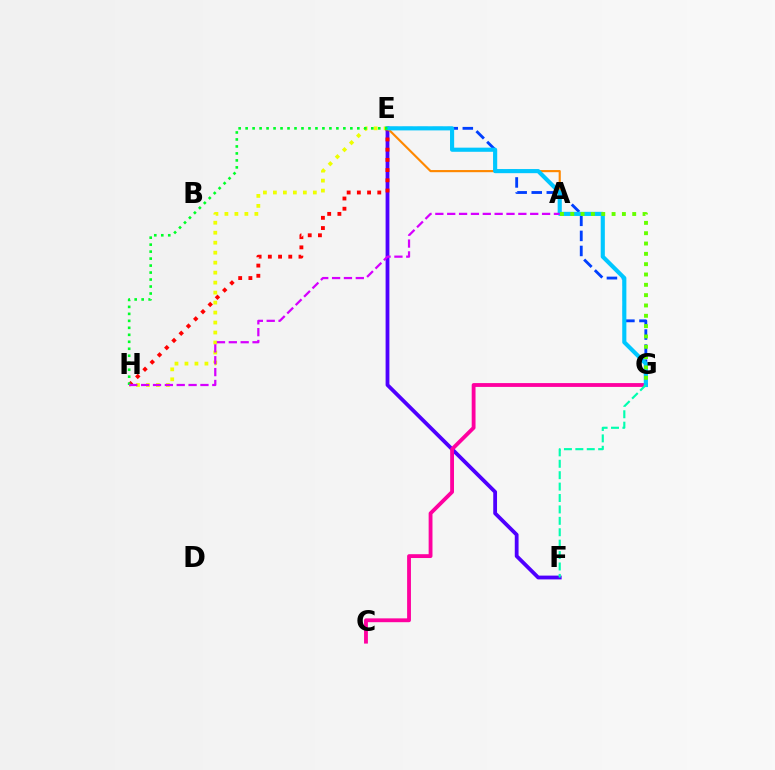{('E', 'F'): [{'color': '#4f00ff', 'line_style': 'solid', 'thickness': 2.73}], ('C', 'G'): [{'color': '#ff00a0', 'line_style': 'solid', 'thickness': 2.76}], ('E', 'H'): [{'color': '#eeff00', 'line_style': 'dotted', 'thickness': 2.71}, {'color': '#ff0000', 'line_style': 'dotted', 'thickness': 2.77}, {'color': '#00ff27', 'line_style': 'dotted', 'thickness': 1.9}], ('A', 'E'): [{'color': '#ff8800', 'line_style': 'solid', 'thickness': 1.54}], ('E', 'G'): [{'color': '#003fff', 'line_style': 'dashed', 'thickness': 2.05}, {'color': '#00c7ff', 'line_style': 'solid', 'thickness': 2.98}], ('A', 'G'): [{'color': '#66ff00', 'line_style': 'dotted', 'thickness': 2.81}], ('A', 'H'): [{'color': '#d600ff', 'line_style': 'dashed', 'thickness': 1.61}], ('F', 'G'): [{'color': '#00ffaf', 'line_style': 'dashed', 'thickness': 1.55}]}